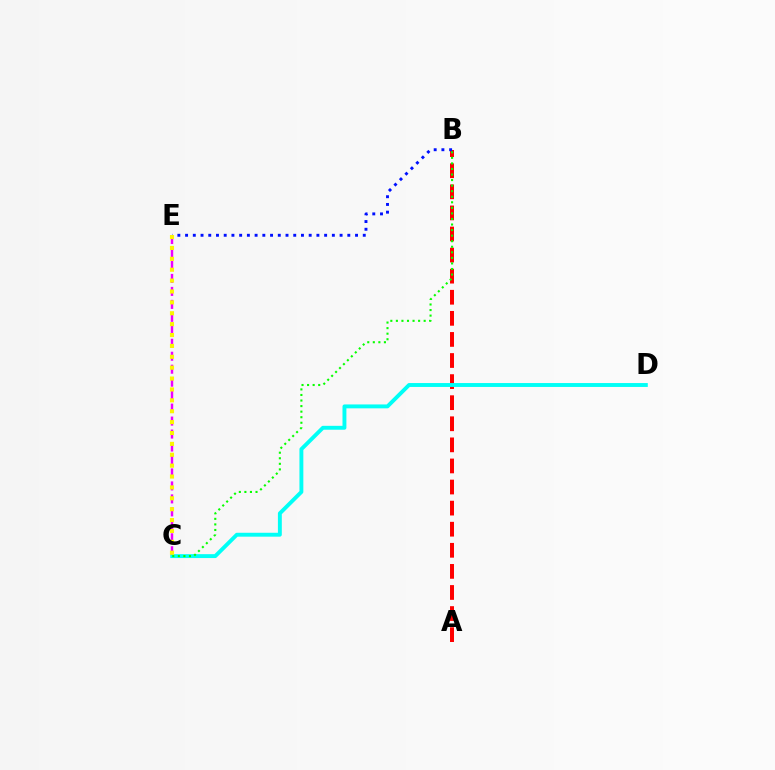{('A', 'B'): [{'color': '#ff0000', 'line_style': 'dashed', 'thickness': 2.86}], ('C', 'E'): [{'color': '#ee00ff', 'line_style': 'dashed', 'thickness': 1.76}, {'color': '#fcf500', 'line_style': 'dotted', 'thickness': 2.96}], ('C', 'D'): [{'color': '#00fff6', 'line_style': 'solid', 'thickness': 2.81}], ('B', 'C'): [{'color': '#08ff00', 'line_style': 'dotted', 'thickness': 1.51}], ('B', 'E'): [{'color': '#0010ff', 'line_style': 'dotted', 'thickness': 2.1}]}